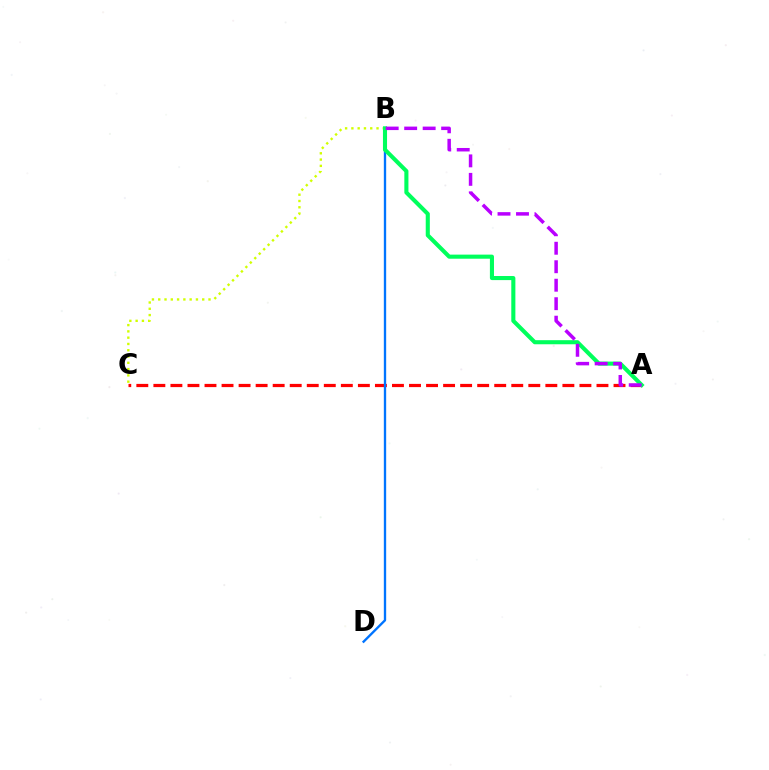{('A', 'C'): [{'color': '#ff0000', 'line_style': 'dashed', 'thickness': 2.32}], ('B', 'D'): [{'color': '#0074ff', 'line_style': 'solid', 'thickness': 1.69}], ('B', 'C'): [{'color': '#d1ff00', 'line_style': 'dotted', 'thickness': 1.71}], ('A', 'B'): [{'color': '#00ff5c', 'line_style': 'solid', 'thickness': 2.94}, {'color': '#b900ff', 'line_style': 'dashed', 'thickness': 2.51}]}